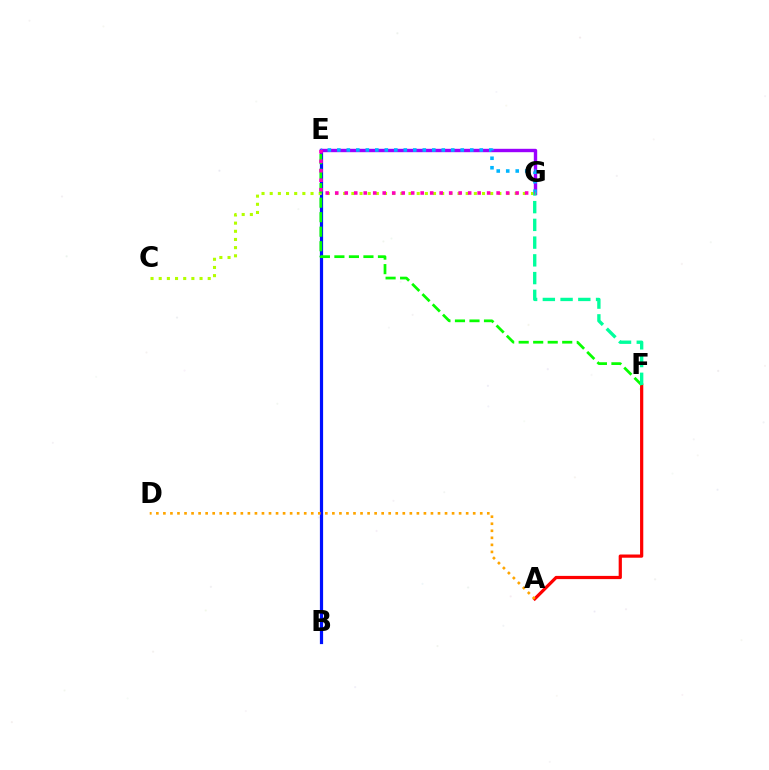{('B', 'E'): [{'color': '#0010ff', 'line_style': 'solid', 'thickness': 2.3}], ('E', 'G'): [{'color': '#9b00ff', 'line_style': 'solid', 'thickness': 2.44}, {'color': '#00b5ff', 'line_style': 'dotted', 'thickness': 2.58}, {'color': '#ff00bd', 'line_style': 'dotted', 'thickness': 2.58}], ('C', 'G'): [{'color': '#b3ff00', 'line_style': 'dotted', 'thickness': 2.22}], ('A', 'F'): [{'color': '#ff0000', 'line_style': 'solid', 'thickness': 2.32}], ('A', 'D'): [{'color': '#ffa500', 'line_style': 'dotted', 'thickness': 1.91}], ('E', 'F'): [{'color': '#08ff00', 'line_style': 'dashed', 'thickness': 1.97}], ('F', 'G'): [{'color': '#00ff9d', 'line_style': 'dashed', 'thickness': 2.41}]}